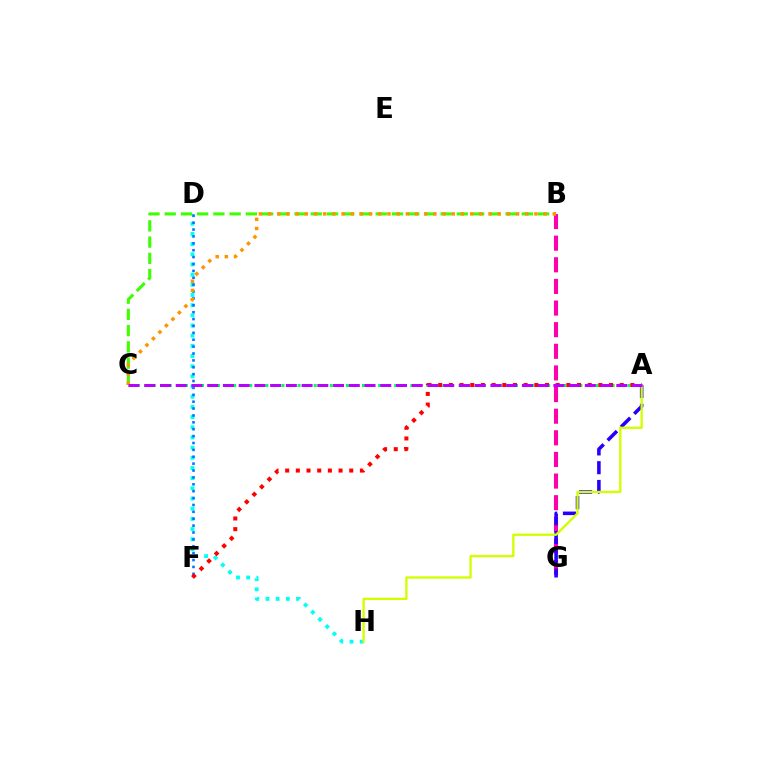{('B', 'G'): [{'color': '#ff00ac', 'line_style': 'dashed', 'thickness': 2.94}], ('D', 'H'): [{'color': '#00fff6', 'line_style': 'dotted', 'thickness': 2.76}], ('D', 'F'): [{'color': '#0074ff', 'line_style': 'dotted', 'thickness': 1.87}], ('A', 'C'): [{'color': '#00ff5c', 'line_style': 'dotted', 'thickness': 2.19}, {'color': '#b900ff', 'line_style': 'dashed', 'thickness': 2.14}], ('B', 'C'): [{'color': '#3dff00', 'line_style': 'dashed', 'thickness': 2.21}, {'color': '#ff9400', 'line_style': 'dotted', 'thickness': 2.5}], ('A', 'F'): [{'color': '#ff0000', 'line_style': 'dotted', 'thickness': 2.9}], ('A', 'G'): [{'color': '#2500ff', 'line_style': 'dashed', 'thickness': 2.55}], ('A', 'H'): [{'color': '#d1ff00', 'line_style': 'solid', 'thickness': 1.68}]}